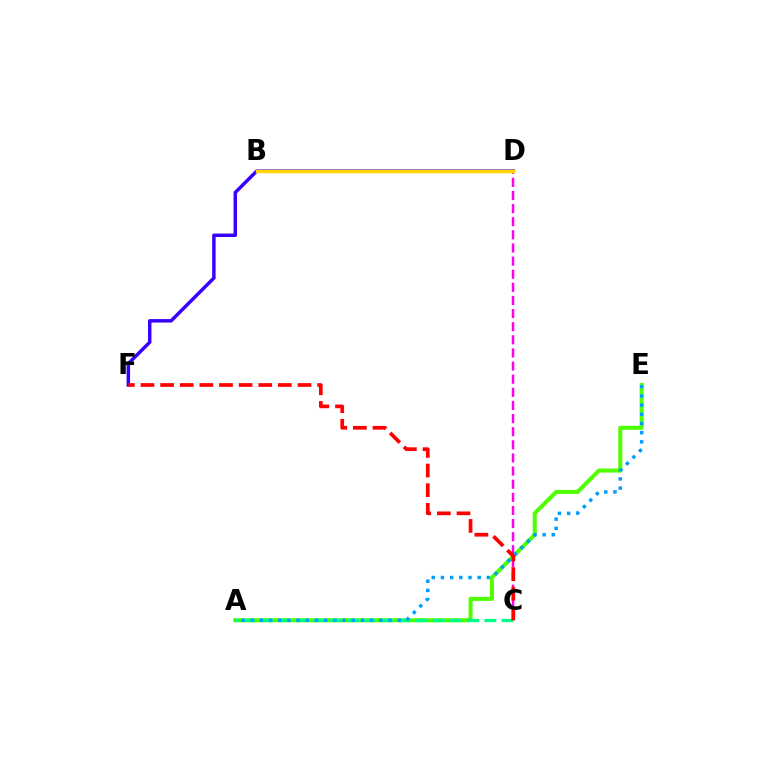{('D', 'F'): [{'color': '#3700ff', 'line_style': 'solid', 'thickness': 2.5}], ('A', 'E'): [{'color': '#4fff00', 'line_style': 'solid', 'thickness': 2.9}, {'color': '#009eff', 'line_style': 'dotted', 'thickness': 2.5}], ('C', 'D'): [{'color': '#ff00ed', 'line_style': 'dashed', 'thickness': 1.78}], ('B', 'D'): [{'color': '#ffd500', 'line_style': 'solid', 'thickness': 2.5}], ('A', 'C'): [{'color': '#00ff86', 'line_style': 'dashed', 'thickness': 2.33}], ('C', 'F'): [{'color': '#ff0000', 'line_style': 'dashed', 'thickness': 2.67}]}